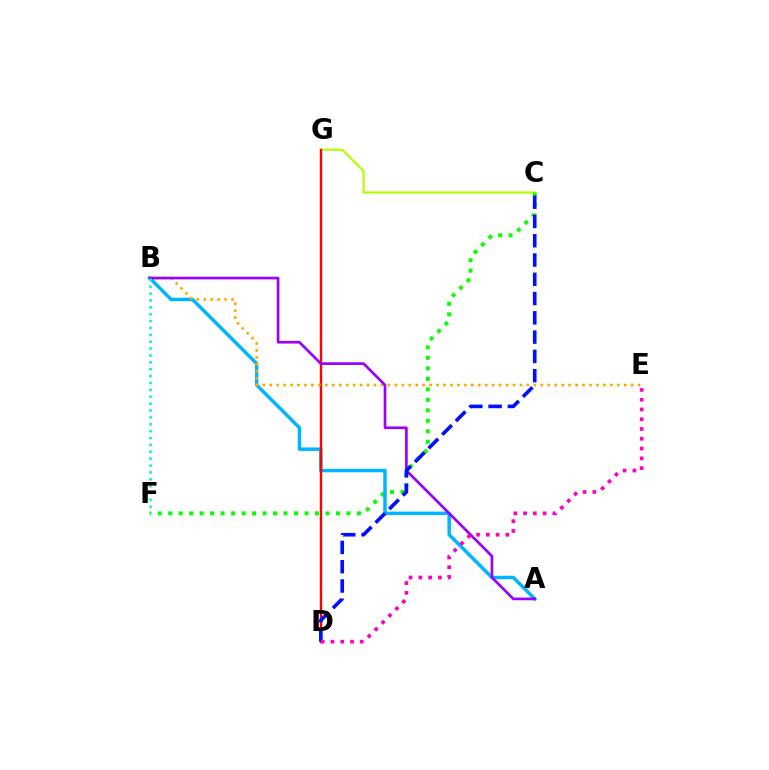{('C', 'G'): [{'color': '#b3ff00', 'line_style': 'solid', 'thickness': 1.58}], ('C', 'F'): [{'color': '#08ff00', 'line_style': 'dotted', 'thickness': 2.85}], ('A', 'B'): [{'color': '#00b5ff', 'line_style': 'solid', 'thickness': 2.5}, {'color': '#9b00ff', 'line_style': 'solid', 'thickness': 1.94}], ('D', 'G'): [{'color': '#ff0000', 'line_style': 'solid', 'thickness': 1.74}], ('B', 'E'): [{'color': '#ffa500', 'line_style': 'dotted', 'thickness': 1.89}], ('C', 'D'): [{'color': '#0010ff', 'line_style': 'dashed', 'thickness': 2.62}], ('D', 'E'): [{'color': '#ff00bd', 'line_style': 'dotted', 'thickness': 2.65}], ('B', 'F'): [{'color': '#00ff9d', 'line_style': 'dotted', 'thickness': 1.87}]}